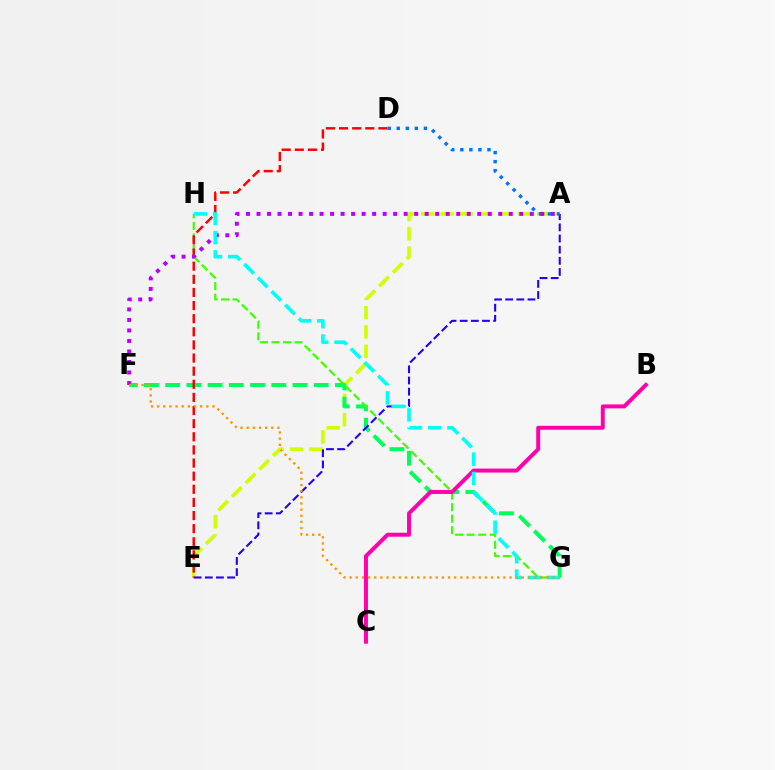{('A', 'E'): [{'color': '#d1ff00', 'line_style': 'dashed', 'thickness': 2.63}, {'color': '#2500ff', 'line_style': 'dashed', 'thickness': 1.51}], ('F', 'G'): [{'color': '#00ff5c', 'line_style': 'dashed', 'thickness': 2.88}, {'color': '#ff9400', 'line_style': 'dotted', 'thickness': 1.67}], ('G', 'H'): [{'color': '#3dff00', 'line_style': 'dashed', 'thickness': 1.57}, {'color': '#00fff6', 'line_style': 'dashed', 'thickness': 2.62}], ('D', 'E'): [{'color': '#ff0000', 'line_style': 'dashed', 'thickness': 1.78}], ('A', 'D'): [{'color': '#0074ff', 'line_style': 'dotted', 'thickness': 2.46}], ('A', 'F'): [{'color': '#b900ff', 'line_style': 'dotted', 'thickness': 2.86}], ('B', 'C'): [{'color': '#ff00ac', 'line_style': 'solid', 'thickness': 2.85}]}